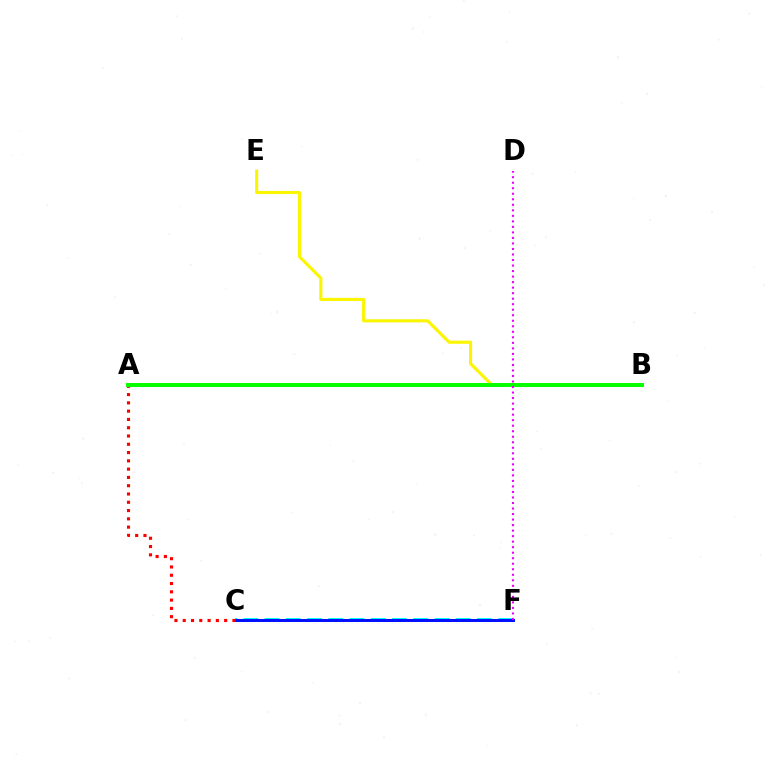{('C', 'F'): [{'color': '#00fff6', 'line_style': 'dashed', 'thickness': 2.88}, {'color': '#0010ff', 'line_style': 'solid', 'thickness': 2.14}], ('B', 'E'): [{'color': '#fcf500', 'line_style': 'solid', 'thickness': 2.24}], ('A', 'C'): [{'color': '#ff0000', 'line_style': 'dotted', 'thickness': 2.25}], ('A', 'B'): [{'color': '#08ff00', 'line_style': 'solid', 'thickness': 2.86}], ('D', 'F'): [{'color': '#ee00ff', 'line_style': 'dotted', 'thickness': 1.5}]}